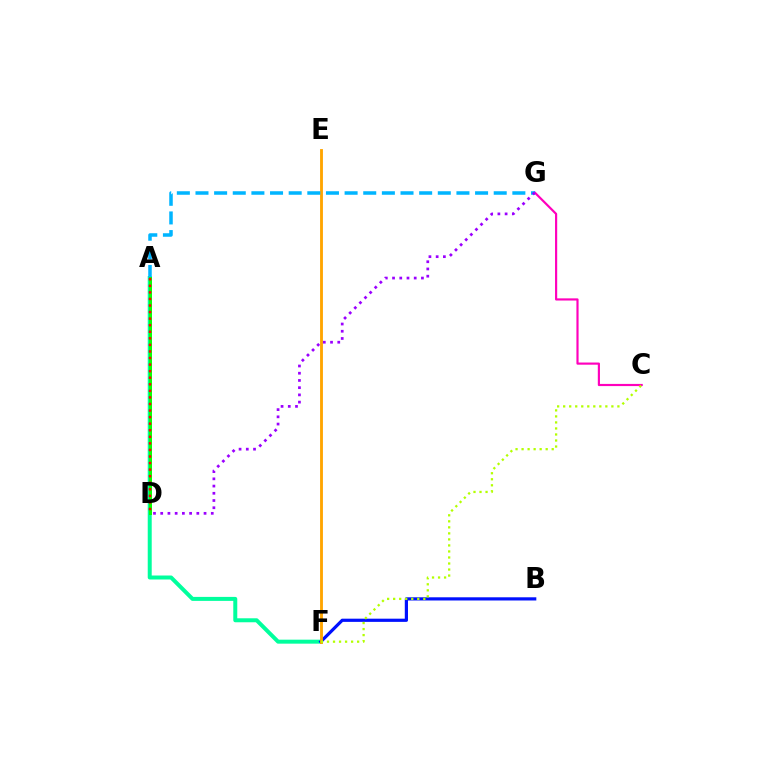{('A', 'F'): [{'color': '#00ff9d', 'line_style': 'solid', 'thickness': 2.87}], ('C', 'G'): [{'color': '#ff00bd', 'line_style': 'solid', 'thickness': 1.56}], ('B', 'F'): [{'color': '#0010ff', 'line_style': 'solid', 'thickness': 2.3}], ('E', 'F'): [{'color': '#ffa500', 'line_style': 'solid', 'thickness': 2.05}], ('C', 'F'): [{'color': '#b3ff00', 'line_style': 'dotted', 'thickness': 1.64}], ('A', 'G'): [{'color': '#00b5ff', 'line_style': 'dashed', 'thickness': 2.53}], ('A', 'D'): [{'color': '#08ff00', 'line_style': 'solid', 'thickness': 2.14}, {'color': '#ff0000', 'line_style': 'dotted', 'thickness': 1.78}], ('D', 'G'): [{'color': '#9b00ff', 'line_style': 'dotted', 'thickness': 1.96}]}